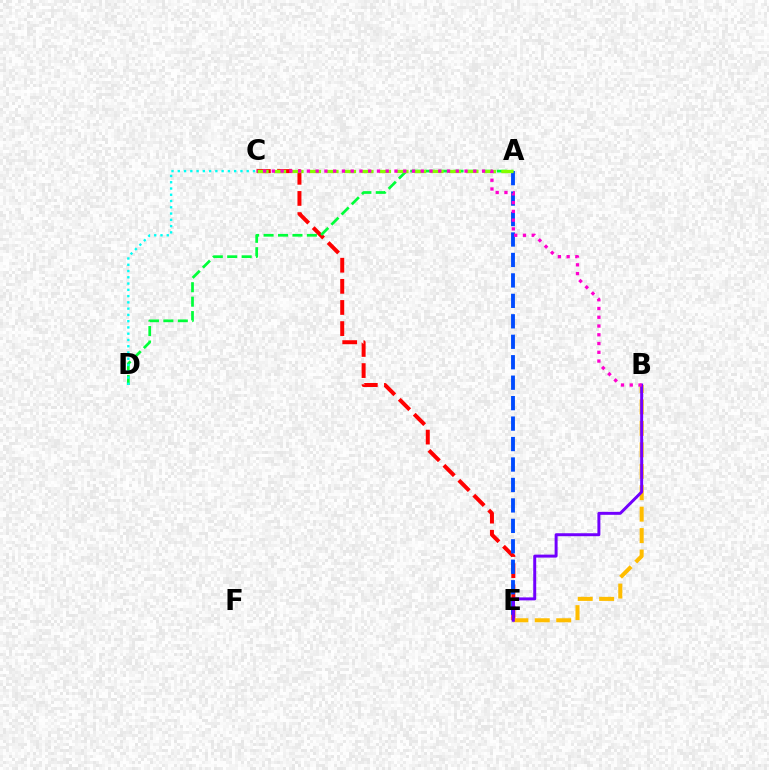{('C', 'E'): [{'color': '#ff0000', 'line_style': 'dashed', 'thickness': 2.87}], ('B', 'E'): [{'color': '#ffbd00', 'line_style': 'dashed', 'thickness': 2.91}, {'color': '#7200ff', 'line_style': 'solid', 'thickness': 2.14}], ('A', 'E'): [{'color': '#004bff', 'line_style': 'dashed', 'thickness': 2.78}], ('A', 'D'): [{'color': '#00ff39', 'line_style': 'dashed', 'thickness': 1.96}], ('C', 'D'): [{'color': '#00fff6', 'line_style': 'dotted', 'thickness': 1.7}], ('A', 'C'): [{'color': '#84ff00', 'line_style': 'dashed', 'thickness': 2.38}], ('B', 'C'): [{'color': '#ff00cf', 'line_style': 'dotted', 'thickness': 2.38}]}